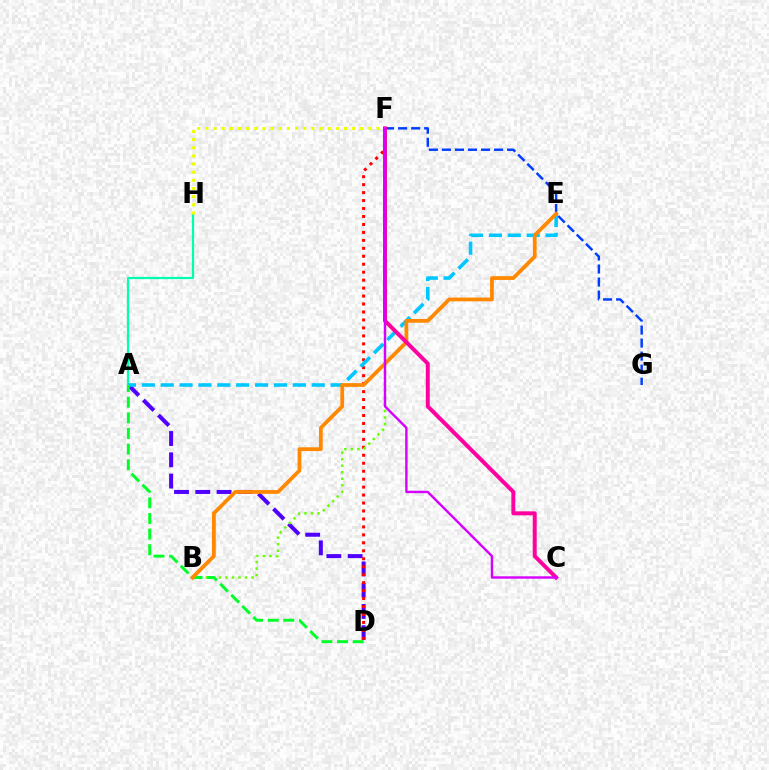{('A', 'D'): [{'color': '#4f00ff', 'line_style': 'dashed', 'thickness': 2.89}, {'color': '#00ff27', 'line_style': 'dashed', 'thickness': 2.12}], ('A', 'H'): [{'color': '#00ffaf', 'line_style': 'solid', 'thickness': 1.59}], ('D', 'F'): [{'color': '#ff0000', 'line_style': 'dotted', 'thickness': 2.16}], ('A', 'E'): [{'color': '#00c7ff', 'line_style': 'dashed', 'thickness': 2.56}], ('B', 'F'): [{'color': '#66ff00', 'line_style': 'dotted', 'thickness': 1.78}], ('F', 'G'): [{'color': '#003fff', 'line_style': 'dashed', 'thickness': 1.77}], ('B', 'E'): [{'color': '#ff8800', 'line_style': 'solid', 'thickness': 2.72}], ('C', 'F'): [{'color': '#ff00a0', 'line_style': 'solid', 'thickness': 2.86}, {'color': '#d600ff', 'line_style': 'solid', 'thickness': 1.73}], ('F', 'H'): [{'color': '#eeff00', 'line_style': 'dotted', 'thickness': 2.22}]}